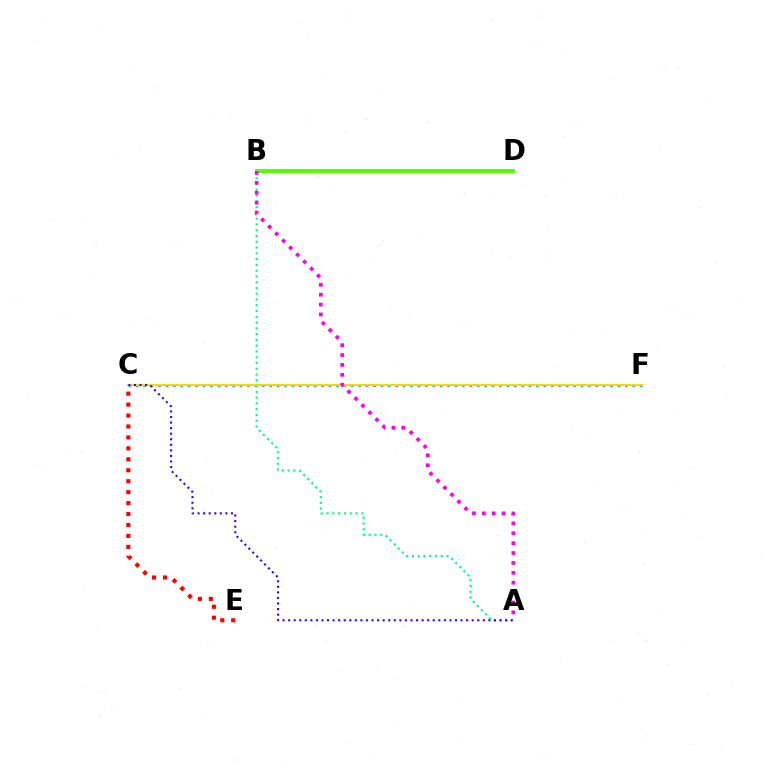{('C', 'F'): [{'color': '#009eff', 'line_style': 'dotted', 'thickness': 2.01}, {'color': '#ffd500', 'line_style': 'solid', 'thickness': 1.54}], ('A', 'B'): [{'color': '#00ff86', 'line_style': 'dotted', 'thickness': 1.57}, {'color': '#ff00ed', 'line_style': 'dotted', 'thickness': 2.69}], ('B', 'D'): [{'color': '#4fff00', 'line_style': 'solid', 'thickness': 2.81}], ('C', 'E'): [{'color': '#ff0000', 'line_style': 'dotted', 'thickness': 2.97}], ('A', 'C'): [{'color': '#3700ff', 'line_style': 'dotted', 'thickness': 1.51}]}